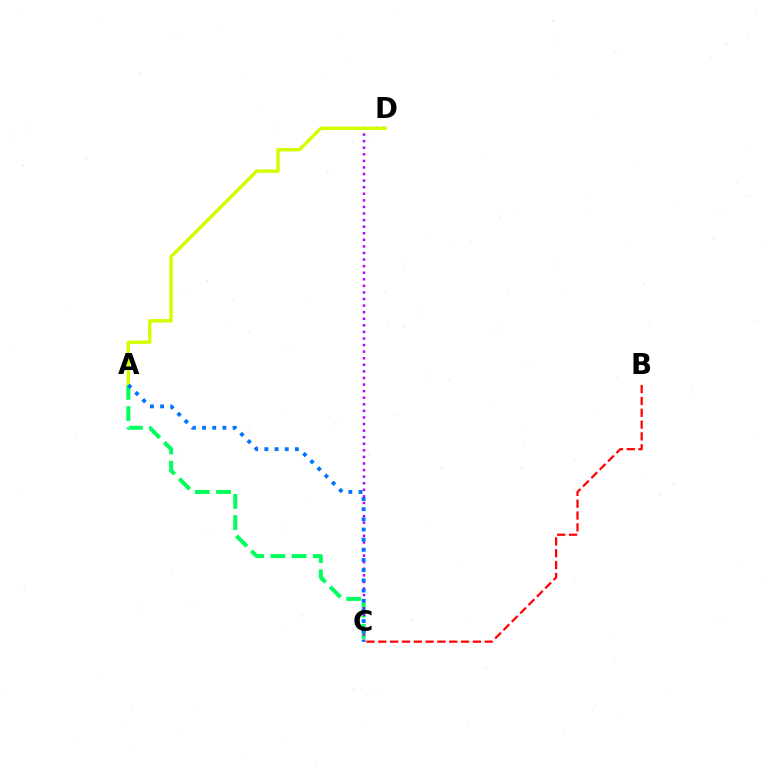{('A', 'C'): [{'color': '#00ff5c', 'line_style': 'dashed', 'thickness': 2.88}, {'color': '#0074ff', 'line_style': 'dotted', 'thickness': 2.76}], ('C', 'D'): [{'color': '#b900ff', 'line_style': 'dotted', 'thickness': 1.79}], ('A', 'D'): [{'color': '#d1ff00', 'line_style': 'solid', 'thickness': 2.45}], ('B', 'C'): [{'color': '#ff0000', 'line_style': 'dashed', 'thickness': 1.61}]}